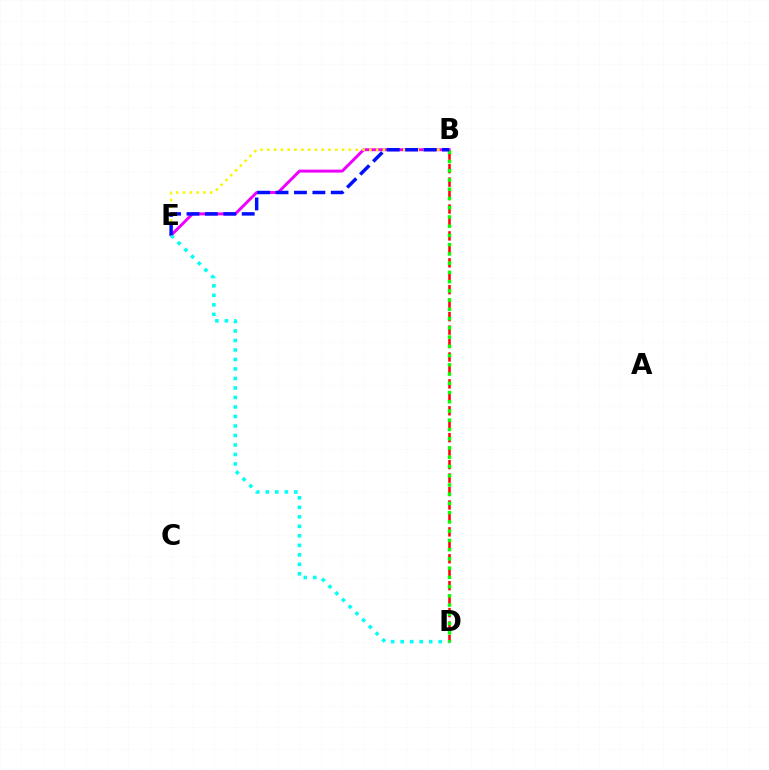{('B', 'E'): [{'color': '#ee00ff', 'line_style': 'solid', 'thickness': 2.13}, {'color': '#fcf500', 'line_style': 'dotted', 'thickness': 1.85}, {'color': '#0010ff', 'line_style': 'dashed', 'thickness': 2.5}], ('B', 'D'): [{'color': '#ff0000', 'line_style': 'dashed', 'thickness': 1.83}, {'color': '#08ff00', 'line_style': 'dotted', 'thickness': 2.51}], ('D', 'E'): [{'color': '#00fff6', 'line_style': 'dotted', 'thickness': 2.58}]}